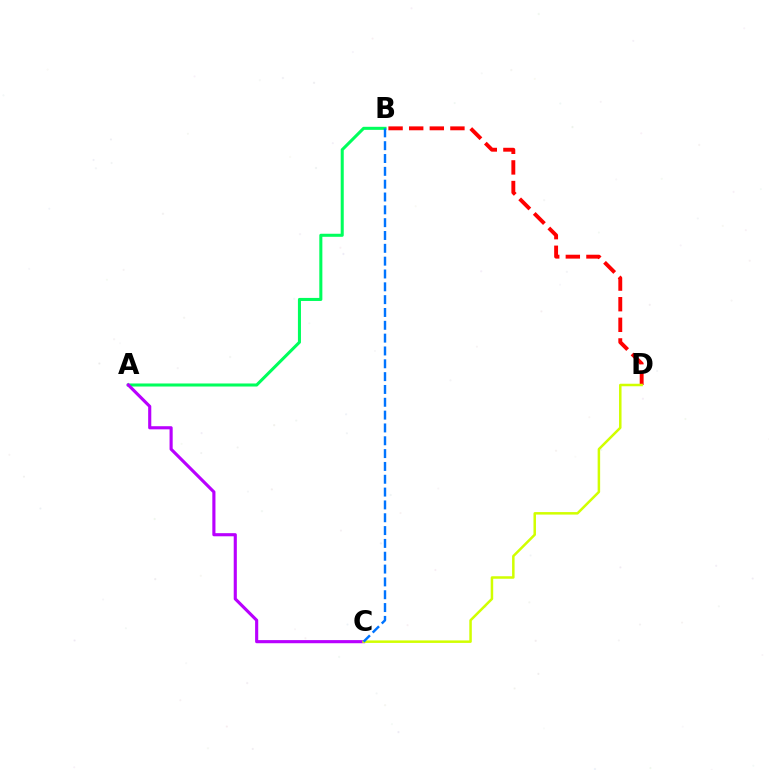{('B', 'D'): [{'color': '#ff0000', 'line_style': 'dashed', 'thickness': 2.8}], ('A', 'B'): [{'color': '#00ff5c', 'line_style': 'solid', 'thickness': 2.2}], ('A', 'C'): [{'color': '#b900ff', 'line_style': 'solid', 'thickness': 2.25}], ('C', 'D'): [{'color': '#d1ff00', 'line_style': 'solid', 'thickness': 1.8}], ('B', 'C'): [{'color': '#0074ff', 'line_style': 'dashed', 'thickness': 1.74}]}